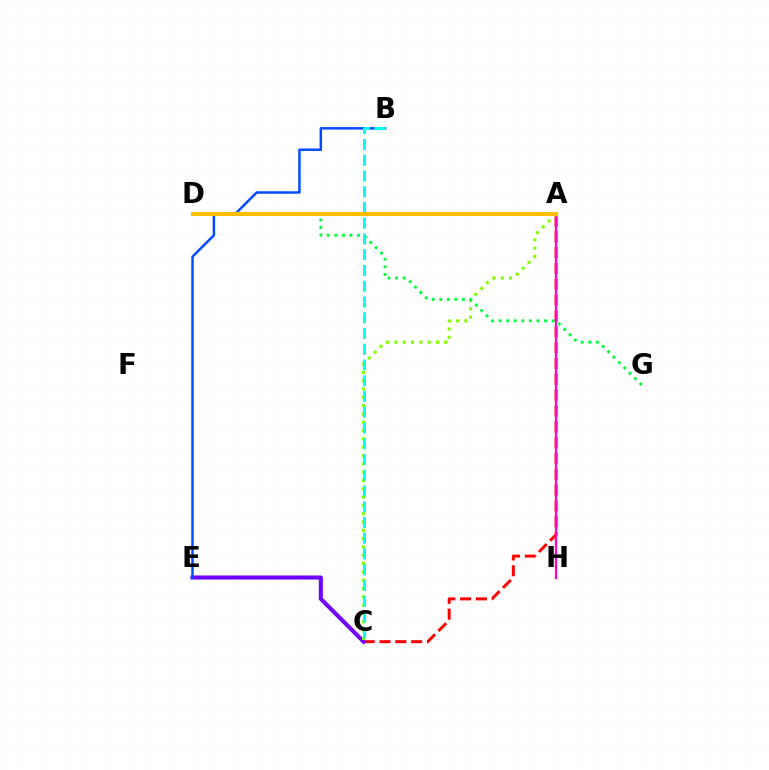{('A', 'C'): [{'color': '#ff0000', 'line_style': 'dashed', 'thickness': 2.15}, {'color': '#84ff00', 'line_style': 'dotted', 'thickness': 2.26}], ('C', 'E'): [{'color': '#7200ff', 'line_style': 'solid', 'thickness': 2.93}], ('A', 'H'): [{'color': '#ff00cf', 'line_style': 'solid', 'thickness': 1.62}], ('D', 'G'): [{'color': '#00ff39', 'line_style': 'dotted', 'thickness': 2.06}], ('B', 'E'): [{'color': '#004bff', 'line_style': 'solid', 'thickness': 1.78}], ('B', 'C'): [{'color': '#00fff6', 'line_style': 'dashed', 'thickness': 2.14}], ('A', 'D'): [{'color': '#ffbd00', 'line_style': 'solid', 'thickness': 2.91}]}